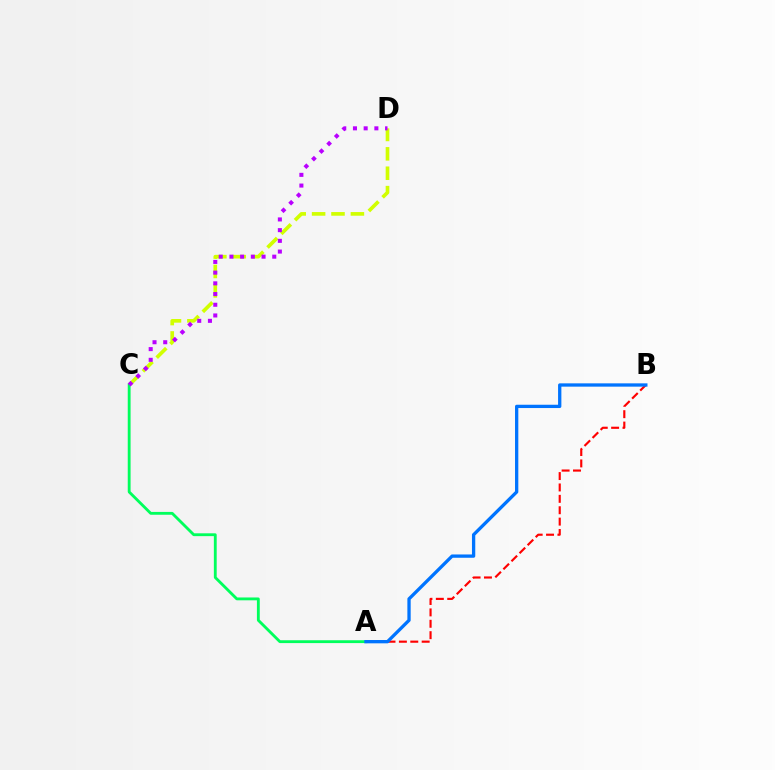{('A', 'B'): [{'color': '#ff0000', 'line_style': 'dashed', 'thickness': 1.55}, {'color': '#0074ff', 'line_style': 'solid', 'thickness': 2.38}], ('C', 'D'): [{'color': '#d1ff00', 'line_style': 'dashed', 'thickness': 2.63}, {'color': '#b900ff', 'line_style': 'dotted', 'thickness': 2.91}], ('A', 'C'): [{'color': '#00ff5c', 'line_style': 'solid', 'thickness': 2.04}]}